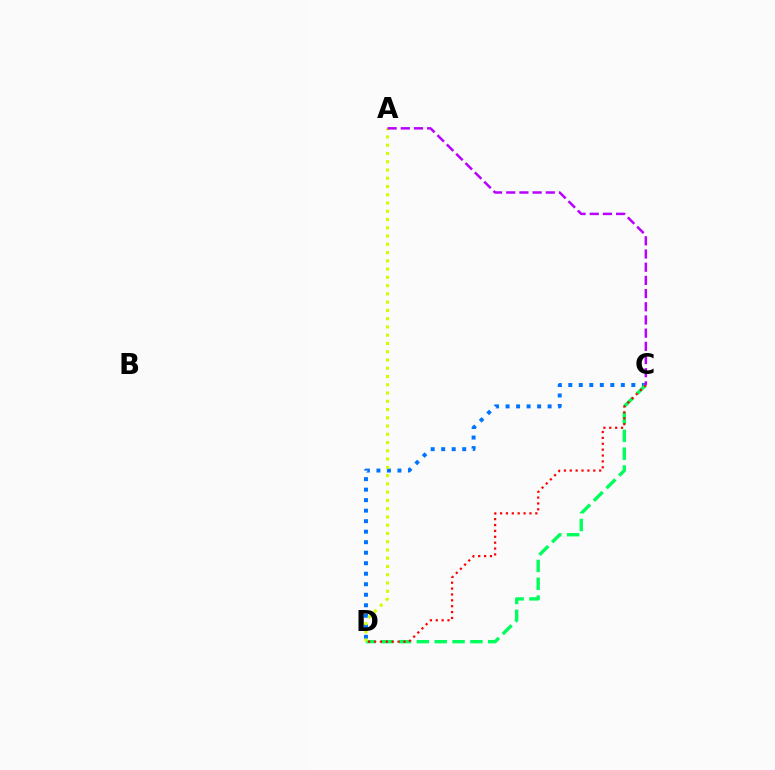{('C', 'D'): [{'color': '#0074ff', 'line_style': 'dotted', 'thickness': 2.86}, {'color': '#00ff5c', 'line_style': 'dashed', 'thickness': 2.42}, {'color': '#ff0000', 'line_style': 'dotted', 'thickness': 1.6}], ('A', 'D'): [{'color': '#d1ff00', 'line_style': 'dotted', 'thickness': 2.24}], ('A', 'C'): [{'color': '#b900ff', 'line_style': 'dashed', 'thickness': 1.79}]}